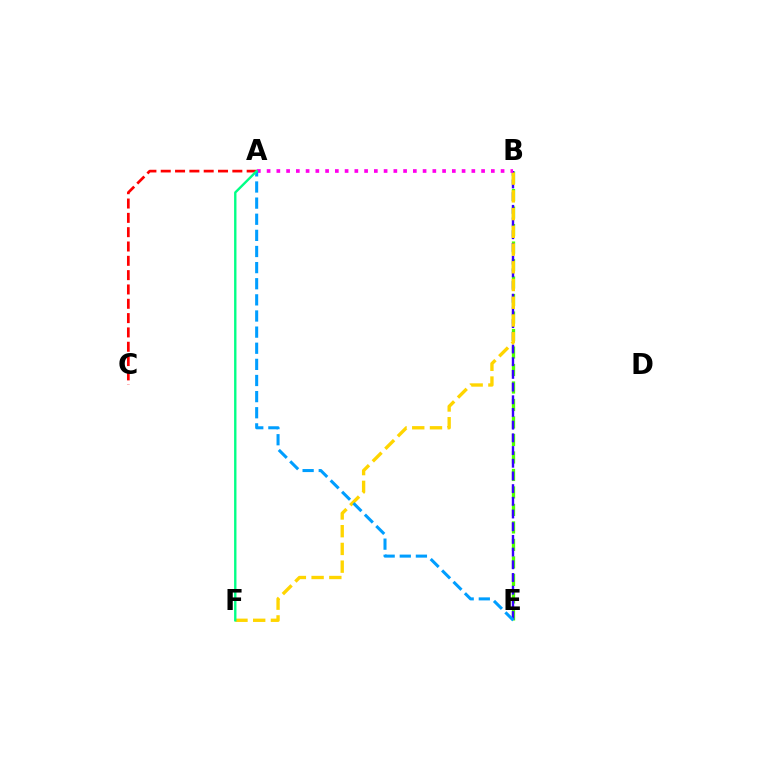{('B', 'E'): [{'color': '#4fff00', 'line_style': 'dashed', 'thickness': 2.38}, {'color': '#3700ff', 'line_style': 'dashed', 'thickness': 1.72}], ('B', 'F'): [{'color': '#ffd500', 'line_style': 'dashed', 'thickness': 2.41}], ('A', 'B'): [{'color': '#ff00ed', 'line_style': 'dotted', 'thickness': 2.65}], ('A', 'E'): [{'color': '#009eff', 'line_style': 'dashed', 'thickness': 2.19}], ('A', 'C'): [{'color': '#ff0000', 'line_style': 'dashed', 'thickness': 1.95}], ('A', 'F'): [{'color': '#00ff86', 'line_style': 'solid', 'thickness': 1.71}]}